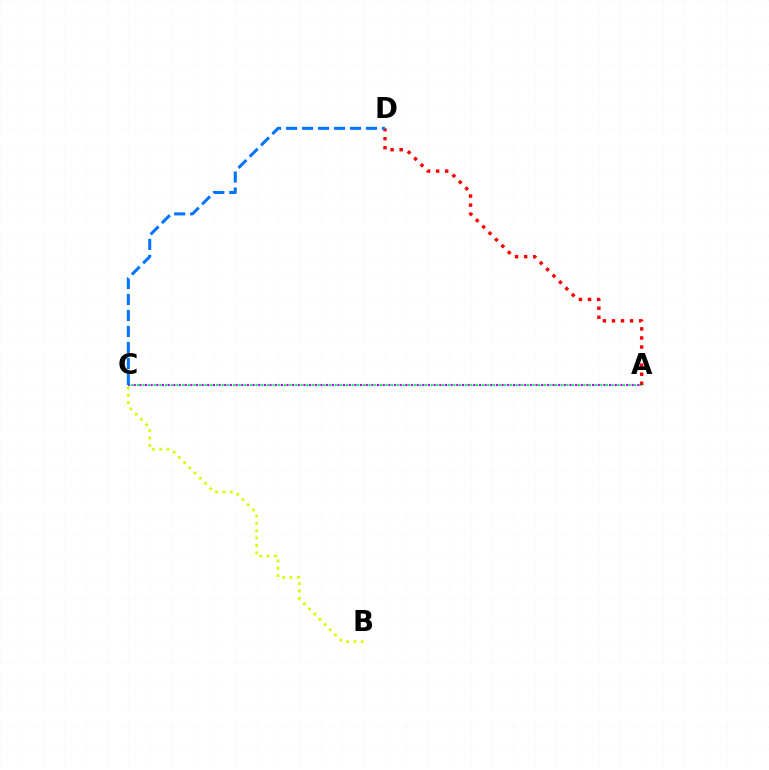{('A', 'C'): [{'color': '#00ff5c', 'line_style': 'dotted', 'thickness': 1.54}, {'color': '#b900ff', 'line_style': 'dotted', 'thickness': 1.54}], ('A', 'D'): [{'color': '#ff0000', 'line_style': 'dotted', 'thickness': 2.46}], ('B', 'C'): [{'color': '#d1ff00', 'line_style': 'dotted', 'thickness': 2.0}], ('C', 'D'): [{'color': '#0074ff', 'line_style': 'dashed', 'thickness': 2.17}]}